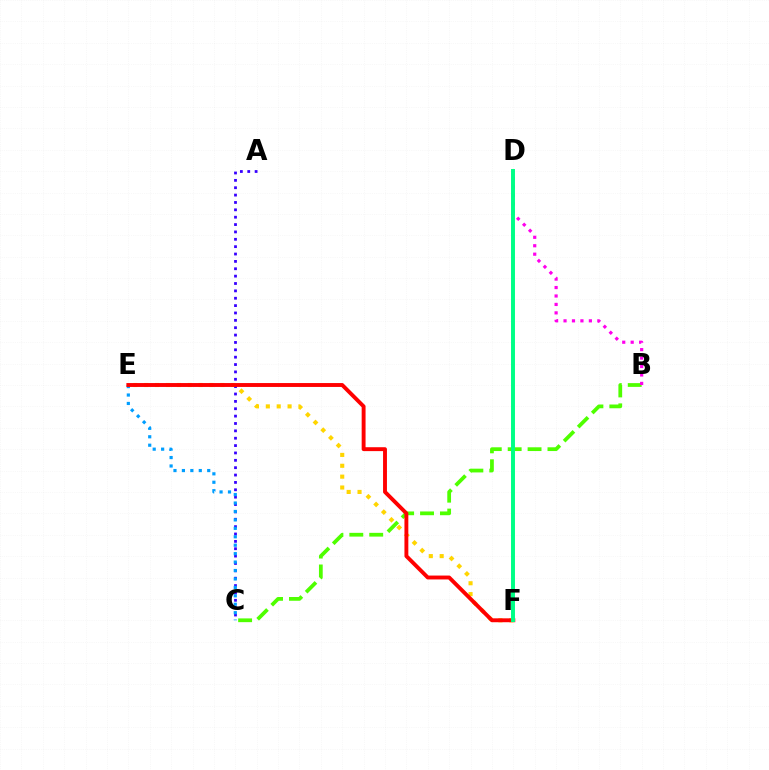{('A', 'C'): [{'color': '#3700ff', 'line_style': 'dotted', 'thickness': 2.0}], ('E', 'F'): [{'color': '#ffd500', 'line_style': 'dotted', 'thickness': 2.95}, {'color': '#ff0000', 'line_style': 'solid', 'thickness': 2.8}], ('B', 'C'): [{'color': '#4fff00', 'line_style': 'dashed', 'thickness': 2.7}], ('C', 'E'): [{'color': '#009eff', 'line_style': 'dotted', 'thickness': 2.29}], ('B', 'D'): [{'color': '#ff00ed', 'line_style': 'dotted', 'thickness': 2.29}], ('D', 'F'): [{'color': '#00ff86', 'line_style': 'solid', 'thickness': 2.84}]}